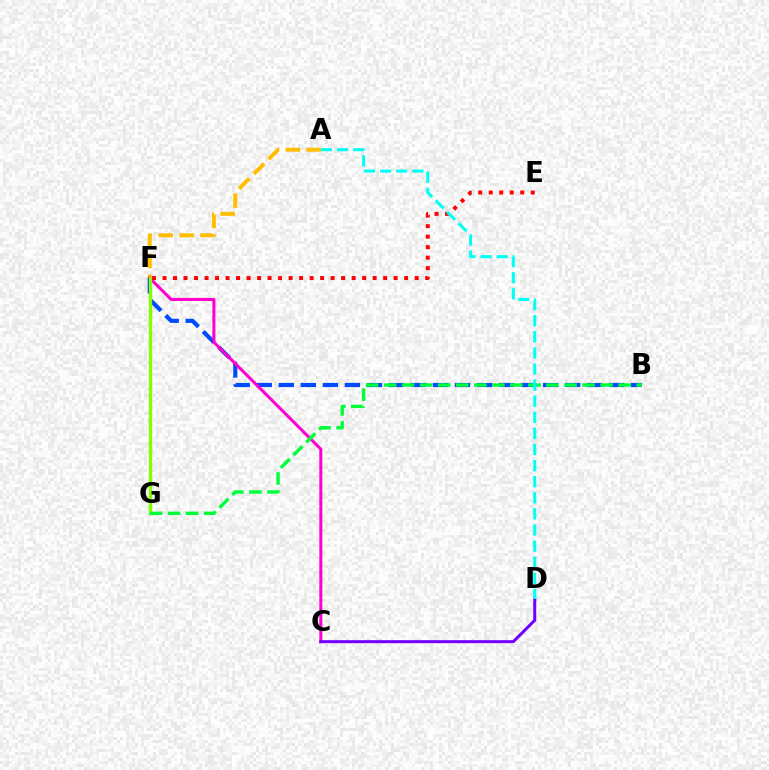{('B', 'F'): [{'color': '#004bff', 'line_style': 'dashed', 'thickness': 2.99}], ('A', 'F'): [{'color': '#ffbd00', 'line_style': 'dashed', 'thickness': 2.83}], ('C', 'F'): [{'color': '#ff00cf', 'line_style': 'solid', 'thickness': 2.19}], ('F', 'G'): [{'color': '#84ff00', 'line_style': 'solid', 'thickness': 2.4}], ('C', 'D'): [{'color': '#7200ff', 'line_style': 'solid', 'thickness': 2.17}], ('E', 'F'): [{'color': '#ff0000', 'line_style': 'dotted', 'thickness': 2.85}], ('B', 'G'): [{'color': '#00ff39', 'line_style': 'dashed', 'thickness': 2.45}], ('A', 'D'): [{'color': '#00fff6', 'line_style': 'dashed', 'thickness': 2.19}]}